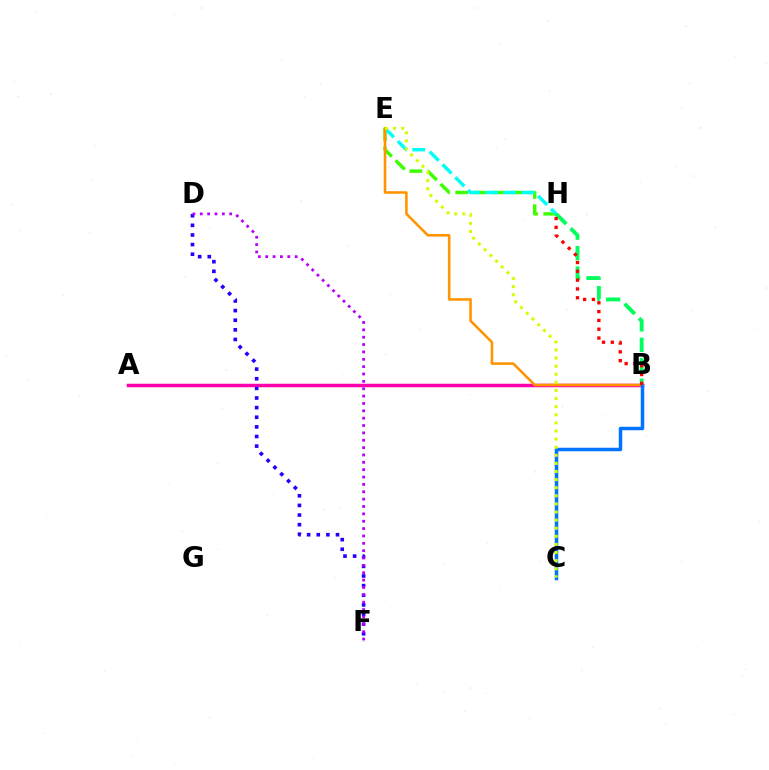{('E', 'H'): [{'color': '#3dff00', 'line_style': 'dashed', 'thickness': 2.48}, {'color': '#00fff6', 'line_style': 'dashed', 'thickness': 2.46}], ('A', 'B'): [{'color': '#ff00ac', 'line_style': 'solid', 'thickness': 2.51}], ('B', 'E'): [{'color': '#ff9400', 'line_style': 'solid', 'thickness': 1.85}], ('B', 'C'): [{'color': '#0074ff', 'line_style': 'solid', 'thickness': 2.51}], ('D', 'F'): [{'color': '#2500ff', 'line_style': 'dotted', 'thickness': 2.62}, {'color': '#b900ff', 'line_style': 'dotted', 'thickness': 2.0}], ('B', 'H'): [{'color': '#00ff5c', 'line_style': 'dashed', 'thickness': 2.78}, {'color': '#ff0000', 'line_style': 'dotted', 'thickness': 2.39}], ('C', 'E'): [{'color': '#d1ff00', 'line_style': 'dotted', 'thickness': 2.2}]}